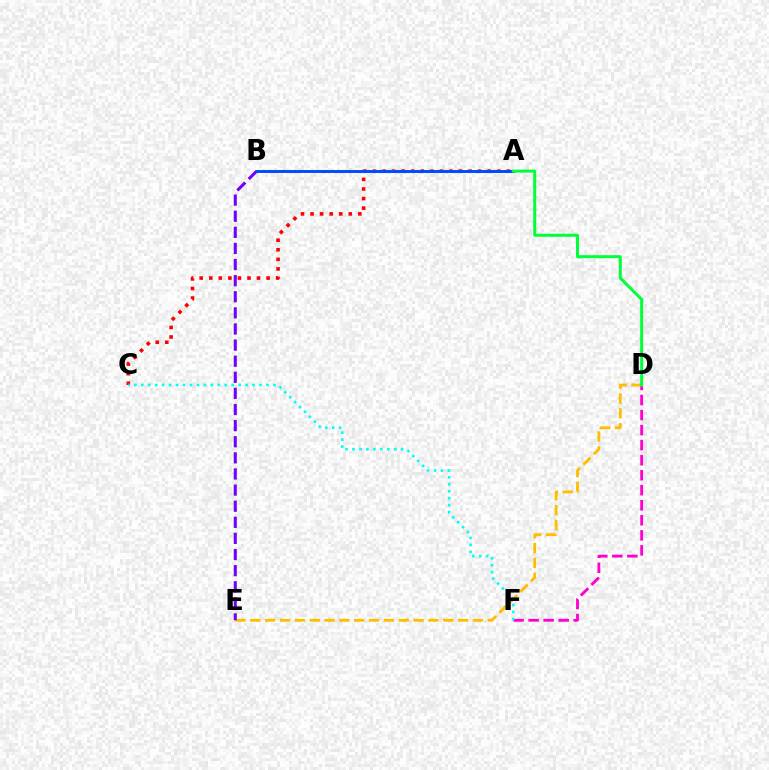{('A', 'C'): [{'color': '#ff0000', 'line_style': 'dotted', 'thickness': 2.6}], ('D', 'F'): [{'color': '#ff00cf', 'line_style': 'dashed', 'thickness': 2.04}], ('C', 'F'): [{'color': '#00fff6', 'line_style': 'dotted', 'thickness': 1.89}], ('D', 'E'): [{'color': '#ffbd00', 'line_style': 'dashed', 'thickness': 2.02}], ('A', 'B'): [{'color': '#84ff00', 'line_style': 'dotted', 'thickness': 1.68}, {'color': '#004bff', 'line_style': 'solid', 'thickness': 2.11}], ('B', 'E'): [{'color': '#7200ff', 'line_style': 'dashed', 'thickness': 2.19}], ('A', 'D'): [{'color': '#00ff39', 'line_style': 'solid', 'thickness': 2.15}]}